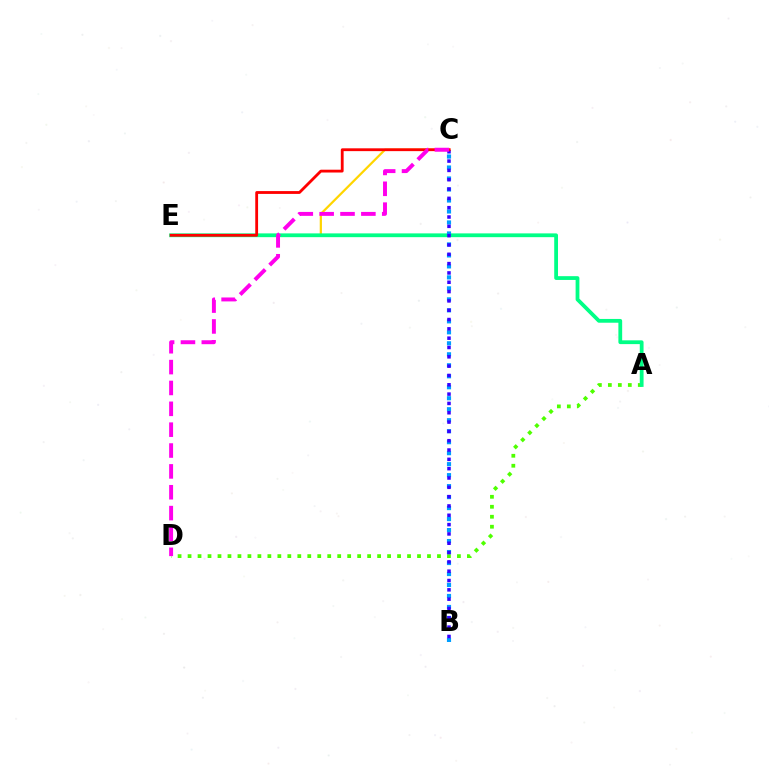{('C', 'E'): [{'color': '#ffd500', 'line_style': 'solid', 'thickness': 1.59}, {'color': '#ff0000', 'line_style': 'solid', 'thickness': 2.03}], ('A', 'D'): [{'color': '#4fff00', 'line_style': 'dotted', 'thickness': 2.71}], ('A', 'E'): [{'color': '#00ff86', 'line_style': 'solid', 'thickness': 2.72}], ('B', 'C'): [{'color': '#009eff', 'line_style': 'dotted', 'thickness': 2.98}, {'color': '#3700ff', 'line_style': 'dotted', 'thickness': 2.53}], ('C', 'D'): [{'color': '#ff00ed', 'line_style': 'dashed', 'thickness': 2.83}]}